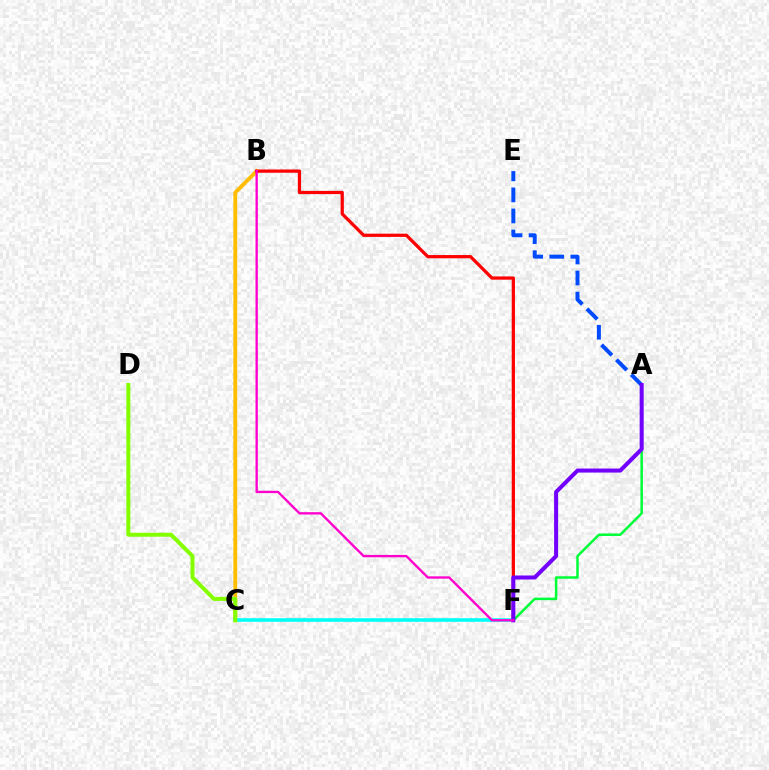{('B', 'C'): [{'color': '#ffbd00', 'line_style': 'solid', 'thickness': 2.76}], ('B', 'F'): [{'color': '#ff0000', 'line_style': 'solid', 'thickness': 2.33}, {'color': '#ff00cf', 'line_style': 'solid', 'thickness': 1.69}], ('A', 'E'): [{'color': '#004bff', 'line_style': 'dashed', 'thickness': 2.86}], ('C', 'F'): [{'color': '#00fff6', 'line_style': 'solid', 'thickness': 2.58}], ('A', 'F'): [{'color': '#00ff39', 'line_style': 'solid', 'thickness': 1.81}, {'color': '#7200ff', 'line_style': 'solid', 'thickness': 2.9}], ('C', 'D'): [{'color': '#84ff00', 'line_style': 'solid', 'thickness': 2.88}]}